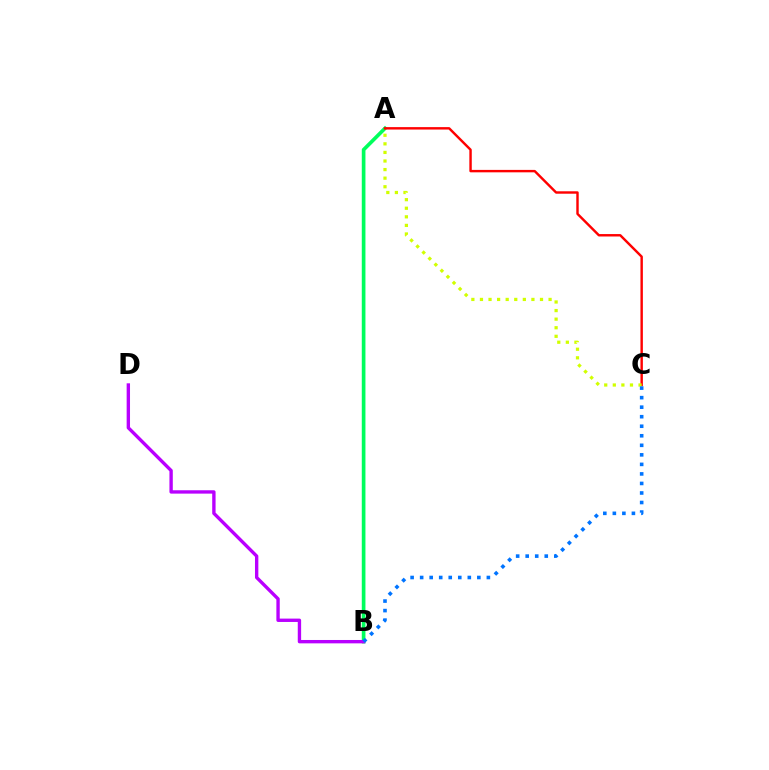{('A', 'B'): [{'color': '#00ff5c', 'line_style': 'solid', 'thickness': 2.64}], ('A', 'C'): [{'color': '#ff0000', 'line_style': 'solid', 'thickness': 1.75}, {'color': '#d1ff00', 'line_style': 'dotted', 'thickness': 2.33}], ('B', 'D'): [{'color': '#b900ff', 'line_style': 'solid', 'thickness': 2.42}], ('B', 'C'): [{'color': '#0074ff', 'line_style': 'dotted', 'thickness': 2.59}]}